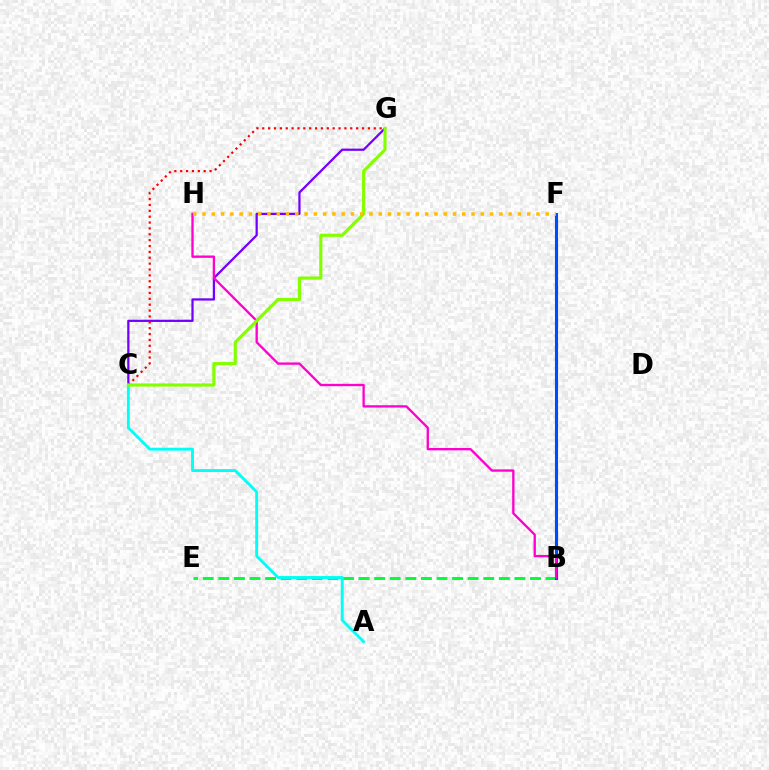{('B', 'E'): [{'color': '#00ff39', 'line_style': 'dashed', 'thickness': 2.12}], ('B', 'F'): [{'color': '#004bff', 'line_style': 'solid', 'thickness': 2.24}], ('C', 'G'): [{'color': '#7200ff', 'line_style': 'solid', 'thickness': 1.62}, {'color': '#ff0000', 'line_style': 'dotted', 'thickness': 1.59}, {'color': '#84ff00', 'line_style': 'solid', 'thickness': 2.26}], ('A', 'C'): [{'color': '#00fff6', 'line_style': 'solid', 'thickness': 2.08}], ('B', 'H'): [{'color': '#ff00cf', 'line_style': 'solid', 'thickness': 1.68}], ('F', 'H'): [{'color': '#ffbd00', 'line_style': 'dotted', 'thickness': 2.52}]}